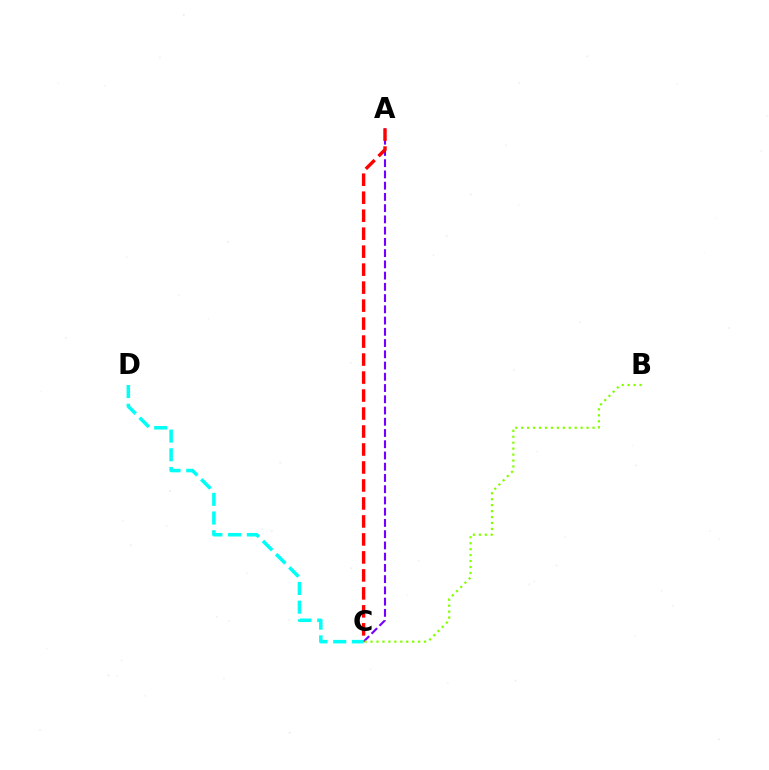{('A', 'C'): [{'color': '#7200ff', 'line_style': 'dashed', 'thickness': 1.53}, {'color': '#ff0000', 'line_style': 'dashed', 'thickness': 2.44}], ('B', 'C'): [{'color': '#84ff00', 'line_style': 'dotted', 'thickness': 1.62}], ('C', 'D'): [{'color': '#00fff6', 'line_style': 'dashed', 'thickness': 2.54}]}